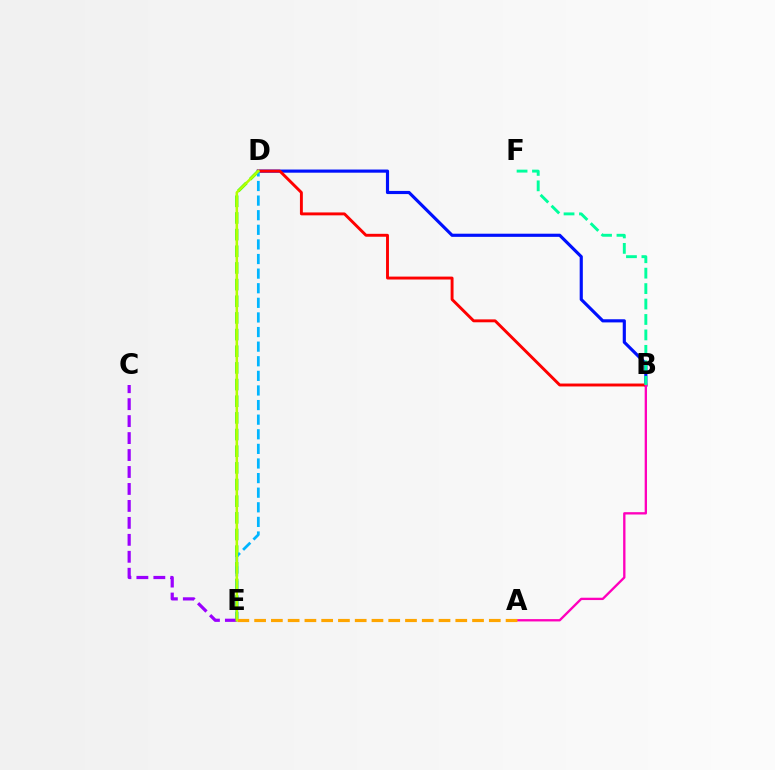{('B', 'D'): [{'color': '#0010ff', 'line_style': 'solid', 'thickness': 2.27}, {'color': '#ff0000', 'line_style': 'solid', 'thickness': 2.1}], ('A', 'B'): [{'color': '#ff00bd', 'line_style': 'solid', 'thickness': 1.68}], ('D', 'E'): [{'color': '#08ff00', 'line_style': 'dashed', 'thickness': 2.26}, {'color': '#00b5ff', 'line_style': 'dashed', 'thickness': 1.98}, {'color': '#b3ff00', 'line_style': 'solid', 'thickness': 1.84}], ('B', 'F'): [{'color': '#00ff9d', 'line_style': 'dashed', 'thickness': 2.1}], ('C', 'E'): [{'color': '#9b00ff', 'line_style': 'dashed', 'thickness': 2.3}], ('A', 'E'): [{'color': '#ffa500', 'line_style': 'dashed', 'thickness': 2.28}]}